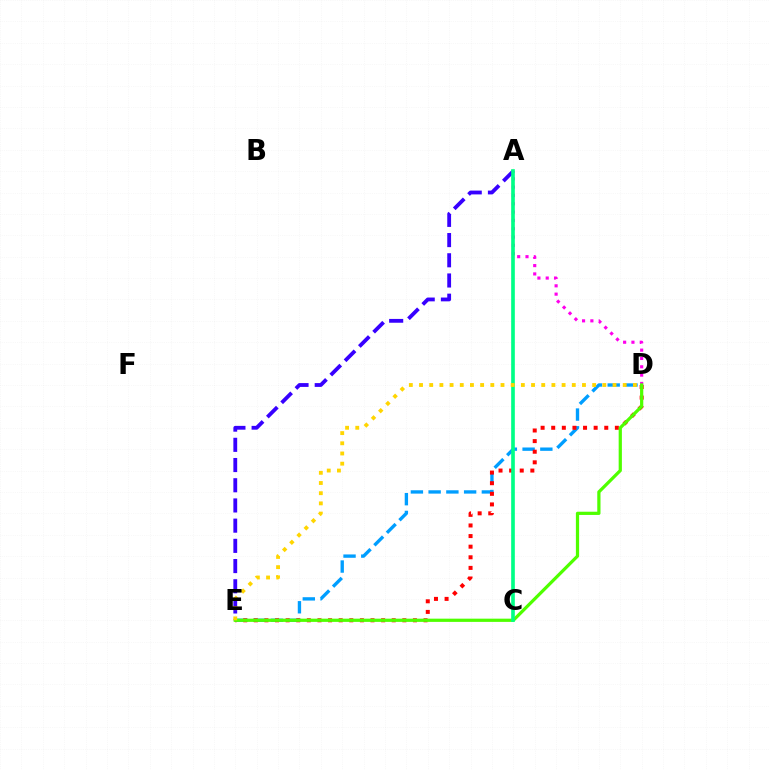{('D', 'E'): [{'color': '#009eff', 'line_style': 'dashed', 'thickness': 2.41}, {'color': '#ff0000', 'line_style': 'dotted', 'thickness': 2.88}, {'color': '#4fff00', 'line_style': 'solid', 'thickness': 2.32}, {'color': '#ffd500', 'line_style': 'dotted', 'thickness': 2.77}], ('A', 'E'): [{'color': '#3700ff', 'line_style': 'dashed', 'thickness': 2.74}], ('A', 'D'): [{'color': '#ff00ed', 'line_style': 'dotted', 'thickness': 2.26}], ('A', 'C'): [{'color': '#00ff86', 'line_style': 'solid', 'thickness': 2.63}]}